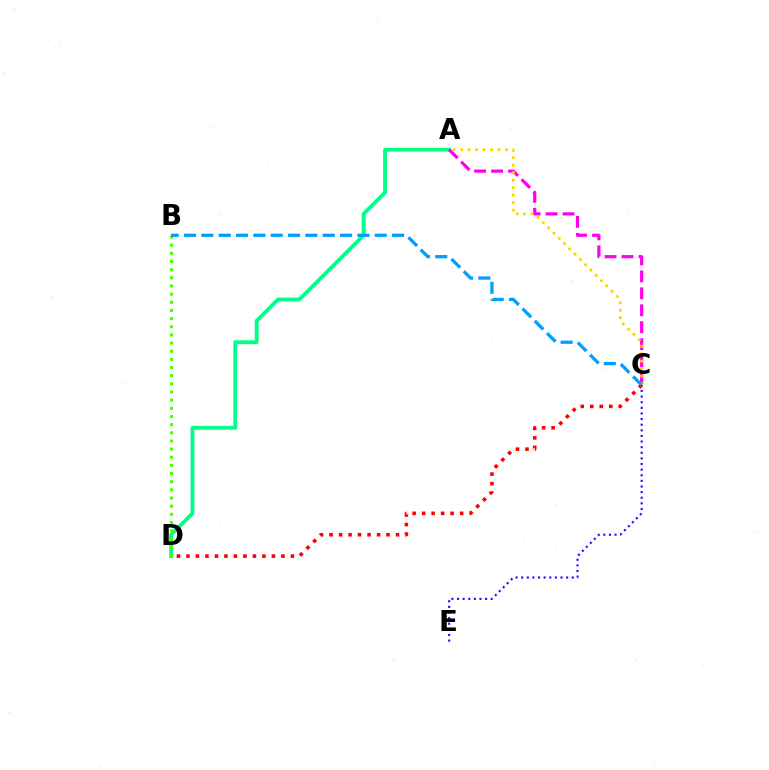{('A', 'D'): [{'color': '#00ff86', 'line_style': 'solid', 'thickness': 2.77}], ('B', 'D'): [{'color': '#4fff00', 'line_style': 'dotted', 'thickness': 2.22}], ('C', 'E'): [{'color': '#3700ff', 'line_style': 'dotted', 'thickness': 1.53}], ('C', 'D'): [{'color': '#ff0000', 'line_style': 'dotted', 'thickness': 2.58}], ('A', 'C'): [{'color': '#ff00ed', 'line_style': 'dashed', 'thickness': 2.3}, {'color': '#ffd500', 'line_style': 'dotted', 'thickness': 2.03}], ('B', 'C'): [{'color': '#009eff', 'line_style': 'dashed', 'thickness': 2.36}]}